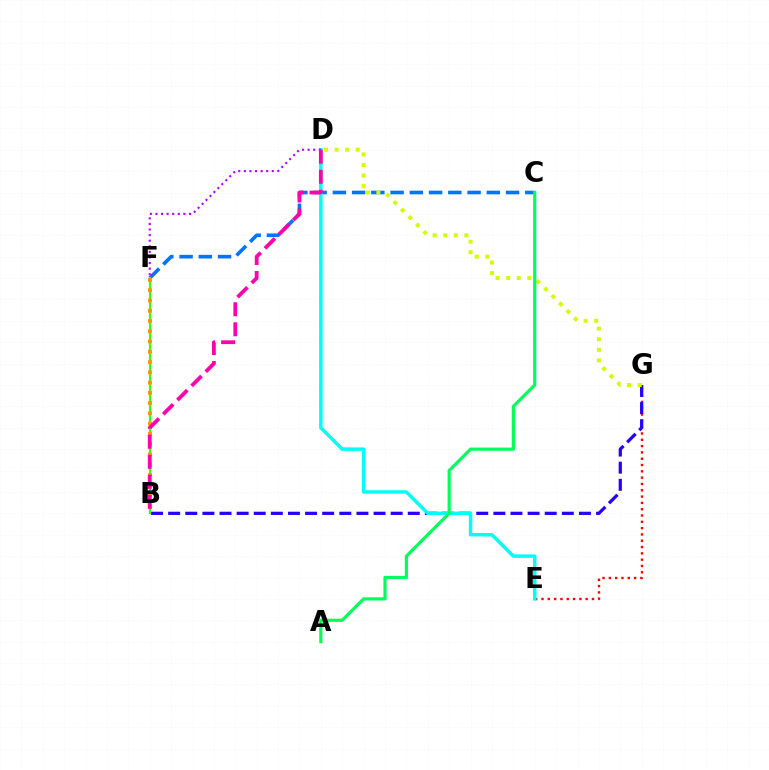{('E', 'G'): [{'color': '#ff0000', 'line_style': 'dotted', 'thickness': 1.71}], ('B', 'G'): [{'color': '#2500ff', 'line_style': 'dashed', 'thickness': 2.33}], ('C', 'F'): [{'color': '#0074ff', 'line_style': 'dashed', 'thickness': 2.61}], ('D', 'E'): [{'color': '#00fff6', 'line_style': 'solid', 'thickness': 2.49}], ('D', 'F'): [{'color': '#b900ff', 'line_style': 'dotted', 'thickness': 1.52}], ('B', 'F'): [{'color': '#3dff00', 'line_style': 'solid', 'thickness': 1.56}, {'color': '#ff9400', 'line_style': 'dotted', 'thickness': 2.79}], ('D', 'G'): [{'color': '#d1ff00', 'line_style': 'dotted', 'thickness': 2.87}], ('A', 'C'): [{'color': '#00ff5c', 'line_style': 'solid', 'thickness': 2.29}], ('B', 'D'): [{'color': '#ff00ac', 'line_style': 'dashed', 'thickness': 2.72}]}